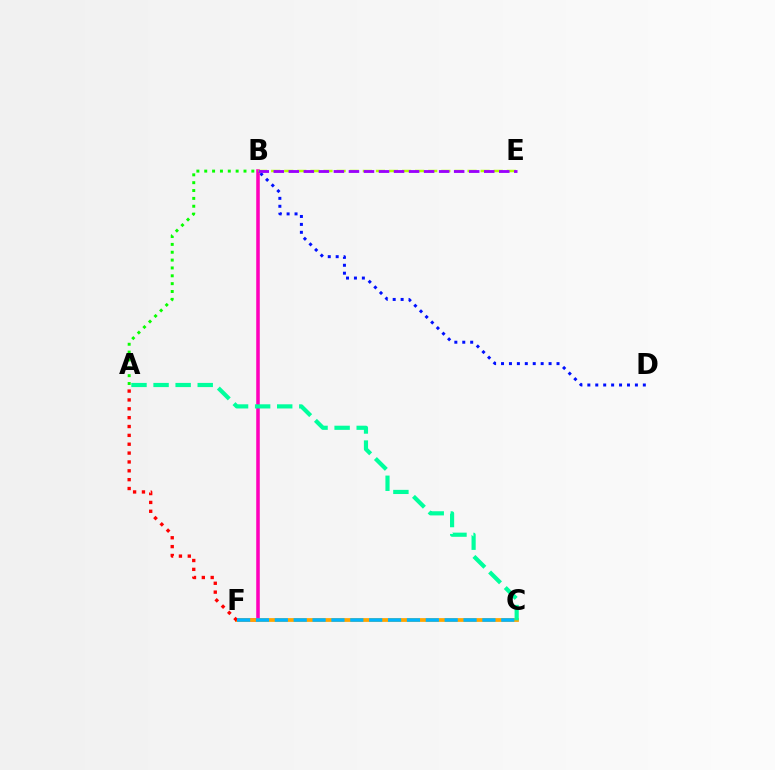{('A', 'B'): [{'color': '#08ff00', 'line_style': 'dotted', 'thickness': 2.13}], ('B', 'D'): [{'color': '#0010ff', 'line_style': 'dotted', 'thickness': 2.15}], ('B', 'F'): [{'color': '#ff00bd', 'line_style': 'solid', 'thickness': 2.55}], ('C', 'F'): [{'color': '#ffa500', 'line_style': 'solid', 'thickness': 2.72}, {'color': '#00b5ff', 'line_style': 'dashed', 'thickness': 2.56}], ('B', 'E'): [{'color': '#b3ff00', 'line_style': 'dashed', 'thickness': 1.78}, {'color': '#9b00ff', 'line_style': 'dashed', 'thickness': 2.04}], ('A', 'F'): [{'color': '#ff0000', 'line_style': 'dotted', 'thickness': 2.41}], ('A', 'C'): [{'color': '#00ff9d', 'line_style': 'dashed', 'thickness': 3.0}]}